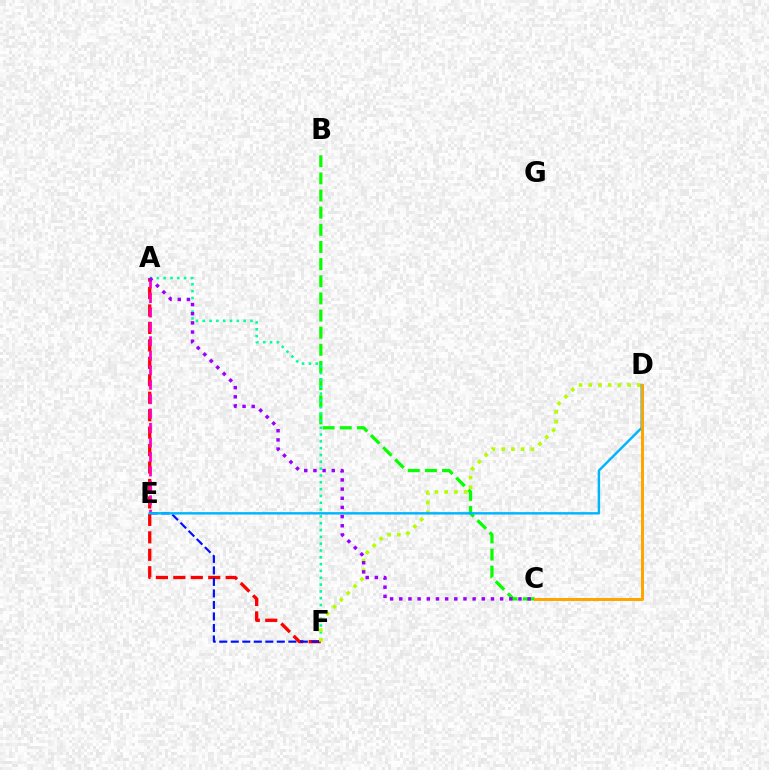{('A', 'F'): [{'color': '#ff0000', 'line_style': 'dashed', 'thickness': 2.37}, {'color': '#00ff9d', 'line_style': 'dotted', 'thickness': 1.85}], ('B', 'C'): [{'color': '#08ff00', 'line_style': 'dashed', 'thickness': 2.33}], ('A', 'E'): [{'color': '#ff00bd', 'line_style': 'dashed', 'thickness': 1.96}], ('E', 'F'): [{'color': '#0010ff', 'line_style': 'dashed', 'thickness': 1.56}], ('D', 'F'): [{'color': '#b3ff00', 'line_style': 'dotted', 'thickness': 2.64}], ('A', 'C'): [{'color': '#9b00ff', 'line_style': 'dotted', 'thickness': 2.49}], ('D', 'E'): [{'color': '#00b5ff', 'line_style': 'solid', 'thickness': 1.74}], ('C', 'D'): [{'color': '#ffa500', 'line_style': 'solid', 'thickness': 2.16}]}